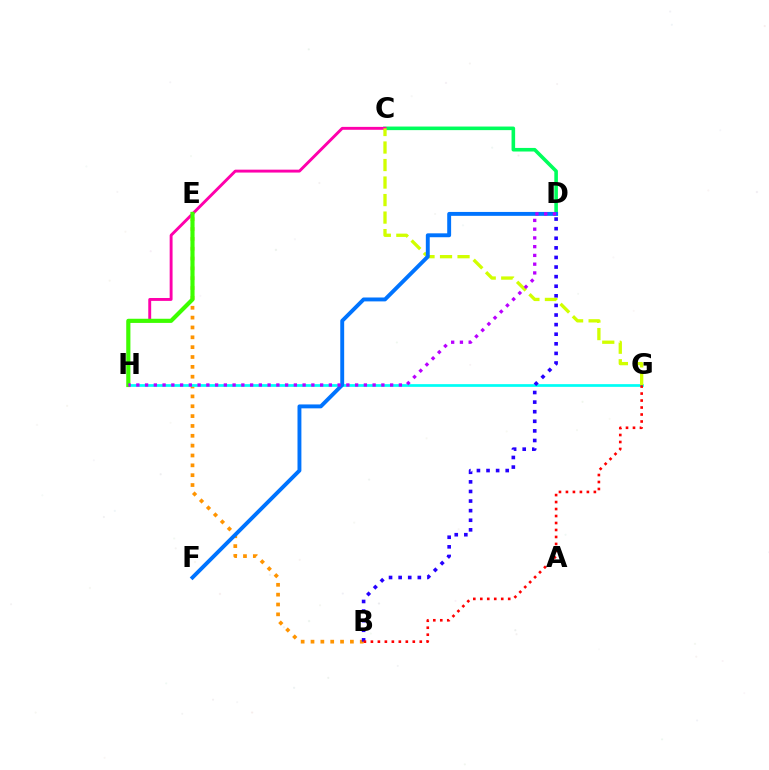{('C', 'D'): [{'color': '#00ff5c', 'line_style': 'solid', 'thickness': 2.58}], ('B', 'E'): [{'color': '#ff9400', 'line_style': 'dotted', 'thickness': 2.68}], ('G', 'H'): [{'color': '#00fff6', 'line_style': 'solid', 'thickness': 1.96}], ('C', 'H'): [{'color': '#ff00ac', 'line_style': 'solid', 'thickness': 2.09}], ('B', 'D'): [{'color': '#2500ff', 'line_style': 'dotted', 'thickness': 2.61}], ('C', 'G'): [{'color': '#d1ff00', 'line_style': 'dashed', 'thickness': 2.38}], ('E', 'H'): [{'color': '#3dff00', 'line_style': 'solid', 'thickness': 2.98}], ('D', 'F'): [{'color': '#0074ff', 'line_style': 'solid', 'thickness': 2.81}], ('B', 'G'): [{'color': '#ff0000', 'line_style': 'dotted', 'thickness': 1.9}], ('D', 'H'): [{'color': '#b900ff', 'line_style': 'dotted', 'thickness': 2.38}]}